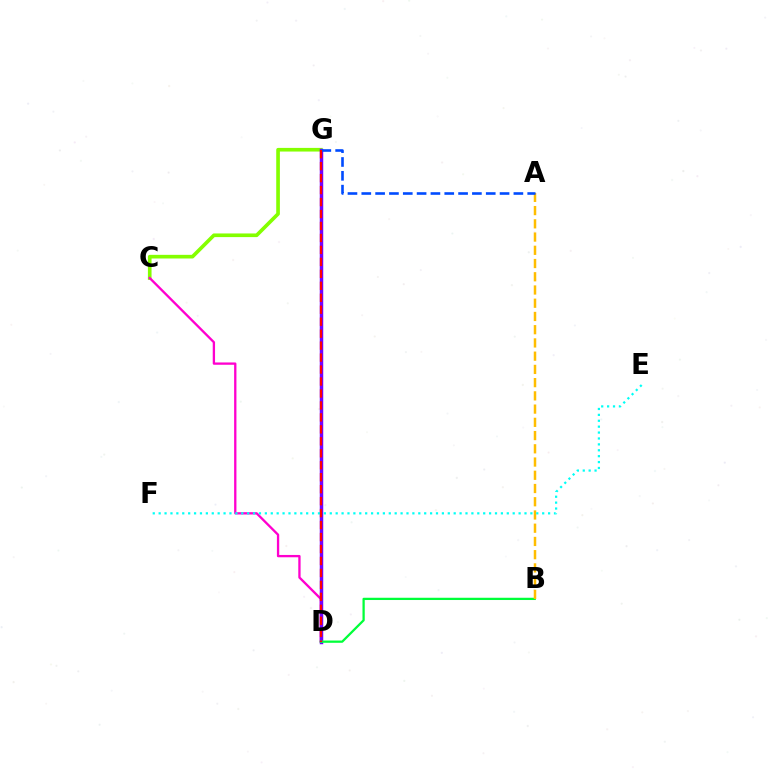{('C', 'G'): [{'color': '#84ff00', 'line_style': 'solid', 'thickness': 2.63}], ('C', 'D'): [{'color': '#ff00cf', 'line_style': 'solid', 'thickness': 1.67}], ('D', 'G'): [{'color': '#7200ff', 'line_style': 'solid', 'thickness': 2.5}, {'color': '#ff0000', 'line_style': 'dashed', 'thickness': 1.63}], ('B', 'D'): [{'color': '#00ff39', 'line_style': 'solid', 'thickness': 1.63}], ('A', 'B'): [{'color': '#ffbd00', 'line_style': 'dashed', 'thickness': 1.8}], ('E', 'F'): [{'color': '#00fff6', 'line_style': 'dotted', 'thickness': 1.6}], ('A', 'G'): [{'color': '#004bff', 'line_style': 'dashed', 'thickness': 1.88}]}